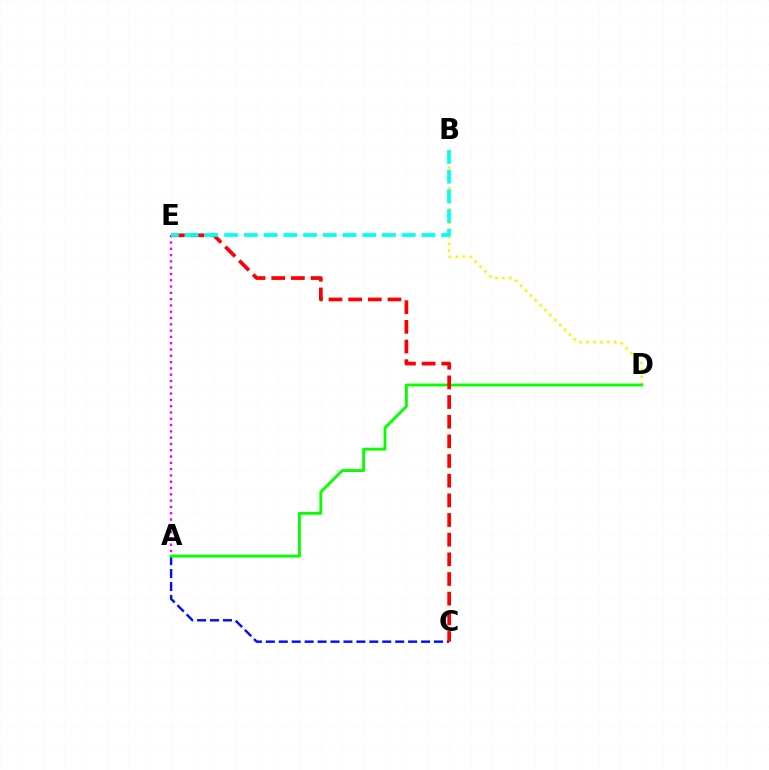{('A', 'C'): [{'color': '#0010ff', 'line_style': 'dashed', 'thickness': 1.76}], ('A', 'E'): [{'color': '#ee00ff', 'line_style': 'dotted', 'thickness': 1.71}], ('B', 'D'): [{'color': '#fcf500', 'line_style': 'dotted', 'thickness': 1.88}], ('A', 'D'): [{'color': '#08ff00', 'line_style': 'solid', 'thickness': 2.07}], ('C', 'E'): [{'color': '#ff0000', 'line_style': 'dashed', 'thickness': 2.67}], ('B', 'E'): [{'color': '#00fff6', 'line_style': 'dashed', 'thickness': 2.68}]}